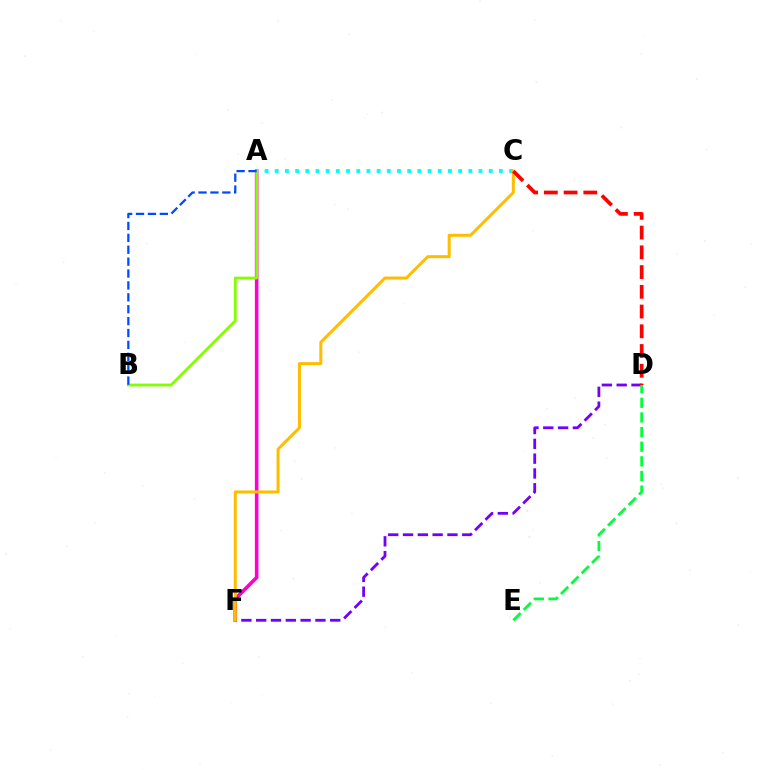{('A', 'F'): [{'color': '#ff00cf', 'line_style': 'solid', 'thickness': 2.59}], ('A', 'C'): [{'color': '#00fff6', 'line_style': 'dotted', 'thickness': 2.77}], ('D', 'F'): [{'color': '#7200ff', 'line_style': 'dashed', 'thickness': 2.01}], ('C', 'F'): [{'color': '#ffbd00', 'line_style': 'solid', 'thickness': 2.16}], ('A', 'B'): [{'color': '#84ff00', 'line_style': 'solid', 'thickness': 2.04}, {'color': '#004bff', 'line_style': 'dashed', 'thickness': 1.62}], ('D', 'E'): [{'color': '#00ff39', 'line_style': 'dashed', 'thickness': 1.99}], ('C', 'D'): [{'color': '#ff0000', 'line_style': 'dashed', 'thickness': 2.68}]}